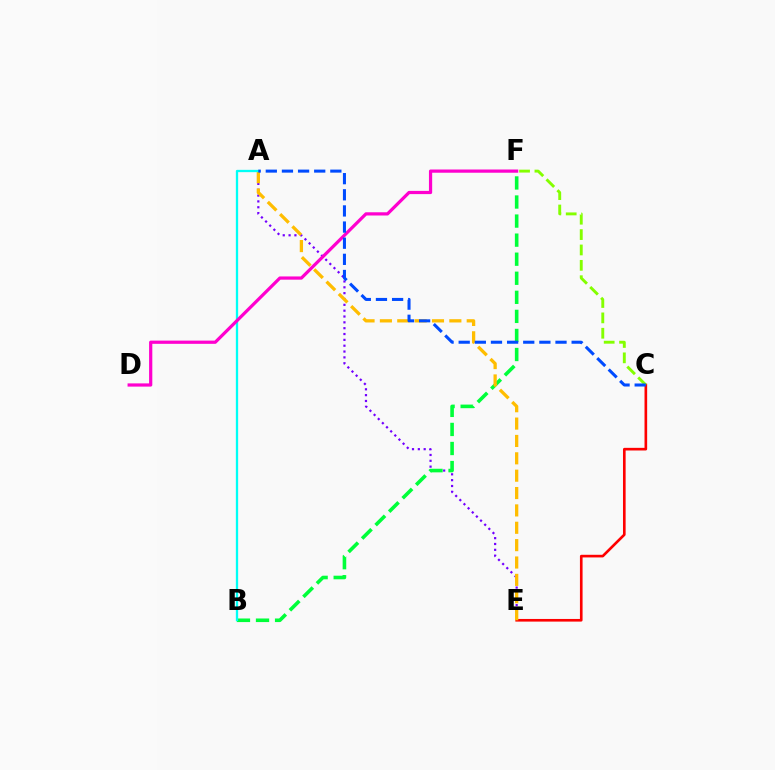{('A', 'E'): [{'color': '#7200ff', 'line_style': 'dotted', 'thickness': 1.59}, {'color': '#ffbd00', 'line_style': 'dashed', 'thickness': 2.36}], ('B', 'F'): [{'color': '#00ff39', 'line_style': 'dashed', 'thickness': 2.59}], ('C', 'E'): [{'color': '#ff0000', 'line_style': 'solid', 'thickness': 1.9}], ('A', 'B'): [{'color': '#00fff6', 'line_style': 'solid', 'thickness': 1.66}], ('C', 'F'): [{'color': '#84ff00', 'line_style': 'dashed', 'thickness': 2.09}], ('D', 'F'): [{'color': '#ff00cf', 'line_style': 'solid', 'thickness': 2.32}], ('A', 'C'): [{'color': '#004bff', 'line_style': 'dashed', 'thickness': 2.19}]}